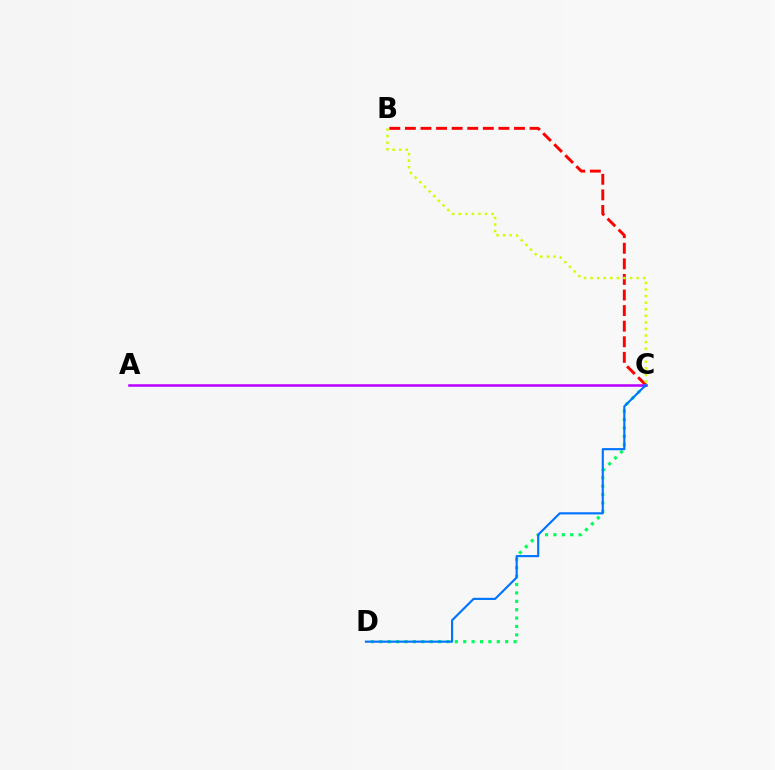{('B', 'C'): [{'color': '#ff0000', 'line_style': 'dashed', 'thickness': 2.12}, {'color': '#d1ff00', 'line_style': 'dotted', 'thickness': 1.79}], ('C', 'D'): [{'color': '#00ff5c', 'line_style': 'dotted', 'thickness': 2.28}, {'color': '#0074ff', 'line_style': 'solid', 'thickness': 1.54}], ('A', 'C'): [{'color': '#b900ff', 'line_style': 'solid', 'thickness': 1.82}]}